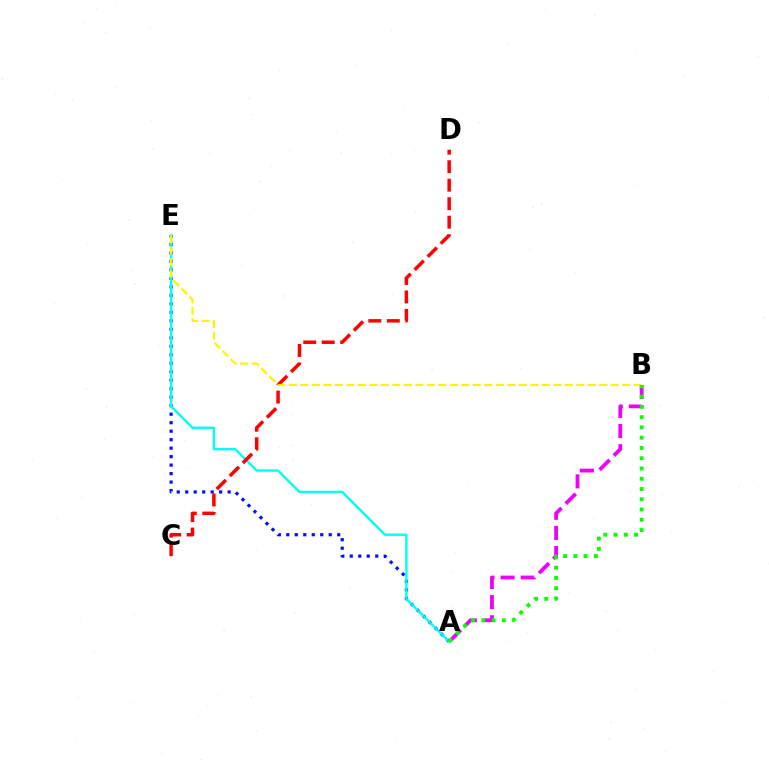{('A', 'E'): [{'color': '#0010ff', 'line_style': 'dotted', 'thickness': 2.31}, {'color': '#00fff6', 'line_style': 'solid', 'thickness': 1.71}], ('A', 'B'): [{'color': '#ee00ff', 'line_style': 'dashed', 'thickness': 2.74}, {'color': '#08ff00', 'line_style': 'dotted', 'thickness': 2.79}], ('C', 'D'): [{'color': '#ff0000', 'line_style': 'dashed', 'thickness': 2.51}], ('B', 'E'): [{'color': '#fcf500', 'line_style': 'dashed', 'thickness': 1.56}]}